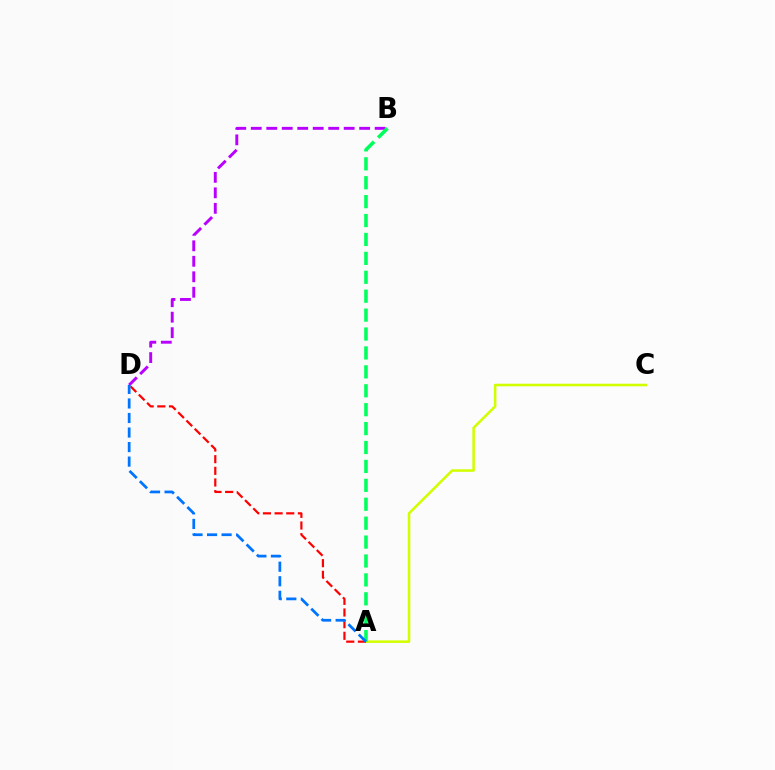{('A', 'C'): [{'color': '#d1ff00', 'line_style': 'solid', 'thickness': 1.83}], ('B', 'D'): [{'color': '#b900ff', 'line_style': 'dashed', 'thickness': 2.1}], ('A', 'B'): [{'color': '#00ff5c', 'line_style': 'dashed', 'thickness': 2.57}], ('A', 'D'): [{'color': '#ff0000', 'line_style': 'dashed', 'thickness': 1.58}, {'color': '#0074ff', 'line_style': 'dashed', 'thickness': 1.98}]}